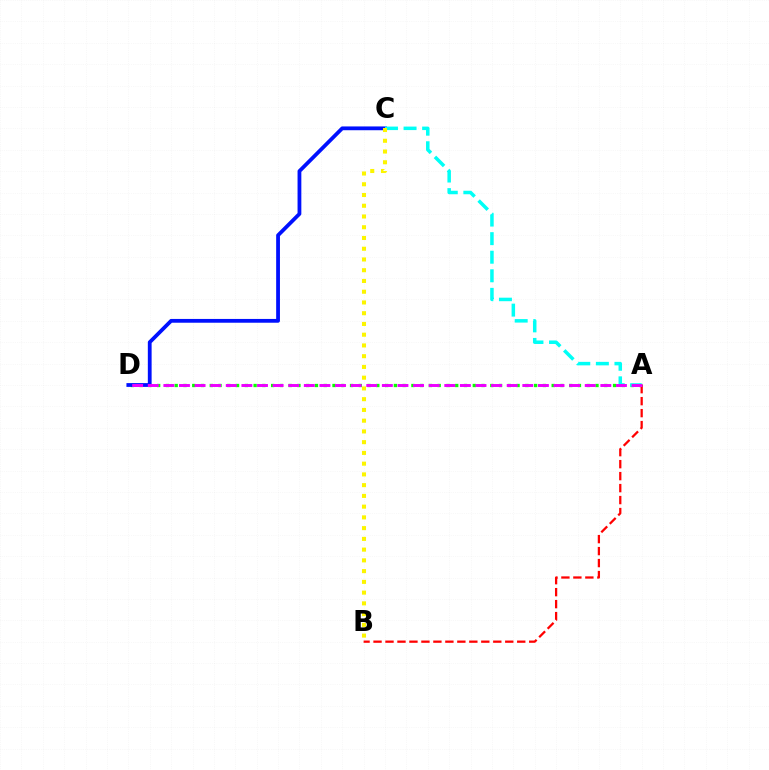{('A', 'D'): [{'color': '#08ff00', 'line_style': 'dotted', 'thickness': 2.38}, {'color': '#ee00ff', 'line_style': 'dashed', 'thickness': 2.12}], ('A', 'B'): [{'color': '#ff0000', 'line_style': 'dashed', 'thickness': 1.63}], ('C', 'D'): [{'color': '#0010ff', 'line_style': 'solid', 'thickness': 2.73}], ('A', 'C'): [{'color': '#00fff6', 'line_style': 'dashed', 'thickness': 2.52}], ('B', 'C'): [{'color': '#fcf500', 'line_style': 'dotted', 'thickness': 2.92}]}